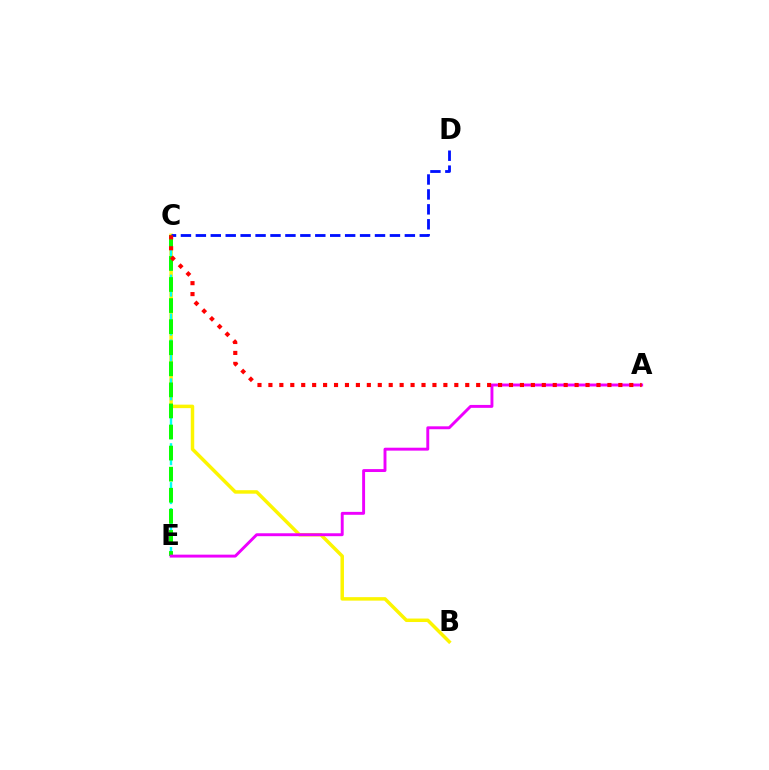{('B', 'C'): [{'color': '#fcf500', 'line_style': 'solid', 'thickness': 2.5}], ('C', 'E'): [{'color': '#00fff6', 'line_style': 'dashed', 'thickness': 1.76}, {'color': '#08ff00', 'line_style': 'dashed', 'thickness': 2.86}], ('A', 'E'): [{'color': '#ee00ff', 'line_style': 'solid', 'thickness': 2.1}], ('C', 'D'): [{'color': '#0010ff', 'line_style': 'dashed', 'thickness': 2.03}], ('A', 'C'): [{'color': '#ff0000', 'line_style': 'dotted', 'thickness': 2.97}]}